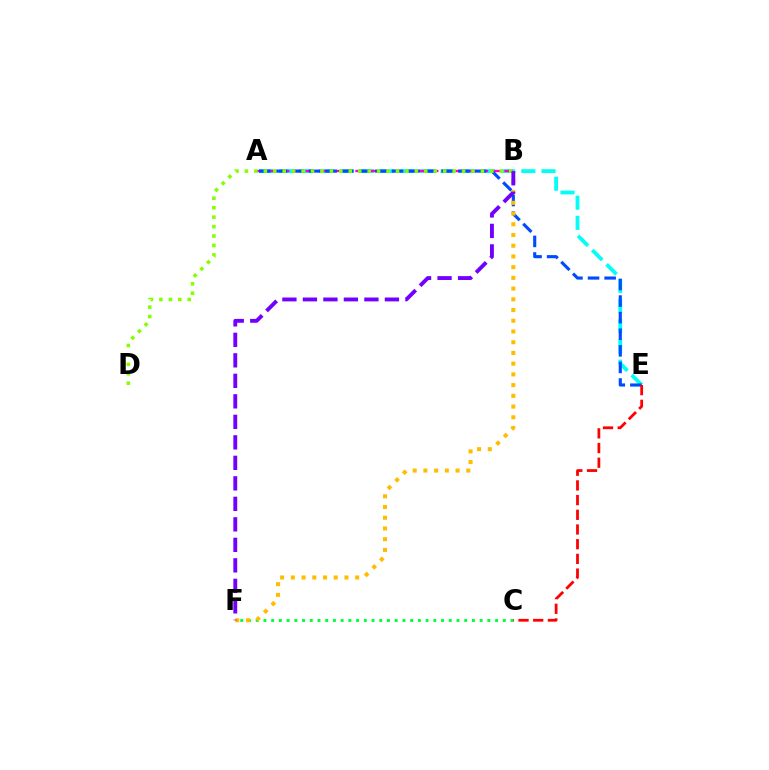{('A', 'E'): [{'color': '#00fff6', 'line_style': 'dashed', 'thickness': 2.74}, {'color': '#004bff', 'line_style': 'dashed', 'thickness': 2.25}], ('A', 'B'): [{'color': '#ff00cf', 'line_style': 'dashed', 'thickness': 1.69}], ('C', 'F'): [{'color': '#00ff39', 'line_style': 'dotted', 'thickness': 2.1}], ('B', 'F'): [{'color': '#ffbd00', 'line_style': 'dotted', 'thickness': 2.91}, {'color': '#7200ff', 'line_style': 'dashed', 'thickness': 2.79}], ('C', 'E'): [{'color': '#ff0000', 'line_style': 'dashed', 'thickness': 2.0}], ('B', 'D'): [{'color': '#84ff00', 'line_style': 'dotted', 'thickness': 2.56}]}